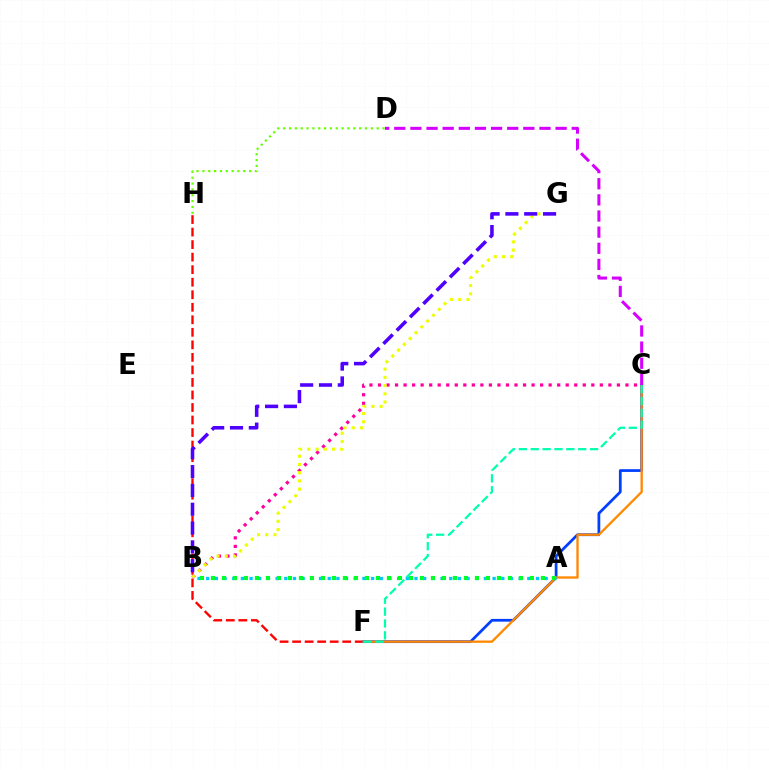{('D', 'H'): [{'color': '#66ff00', 'line_style': 'dotted', 'thickness': 1.59}], ('F', 'H'): [{'color': '#ff0000', 'line_style': 'dashed', 'thickness': 1.7}], ('B', 'C'): [{'color': '#ff00a0', 'line_style': 'dotted', 'thickness': 2.32}], ('C', 'F'): [{'color': '#003fff', 'line_style': 'solid', 'thickness': 1.98}, {'color': '#ff8800', 'line_style': 'solid', 'thickness': 1.67}, {'color': '#00ffaf', 'line_style': 'dashed', 'thickness': 1.61}], ('B', 'G'): [{'color': '#eeff00', 'line_style': 'dotted', 'thickness': 2.23}, {'color': '#4f00ff', 'line_style': 'dashed', 'thickness': 2.56}], ('A', 'B'): [{'color': '#00c7ff', 'line_style': 'dotted', 'thickness': 2.36}, {'color': '#00ff27', 'line_style': 'dotted', 'thickness': 2.99}], ('C', 'D'): [{'color': '#d600ff', 'line_style': 'dashed', 'thickness': 2.19}]}